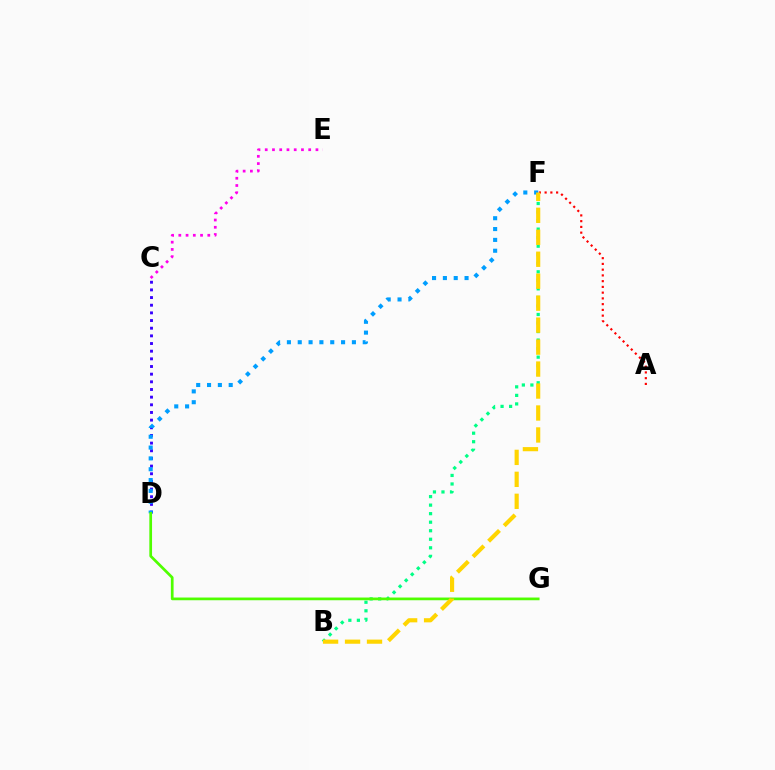{('C', 'D'): [{'color': '#3700ff', 'line_style': 'dotted', 'thickness': 2.08}], ('A', 'F'): [{'color': '#ff0000', 'line_style': 'dotted', 'thickness': 1.56}], ('B', 'F'): [{'color': '#00ff86', 'line_style': 'dotted', 'thickness': 2.32}, {'color': '#ffd500', 'line_style': 'dashed', 'thickness': 2.98}], ('C', 'E'): [{'color': '#ff00ed', 'line_style': 'dotted', 'thickness': 1.97}], ('D', 'F'): [{'color': '#009eff', 'line_style': 'dotted', 'thickness': 2.94}], ('D', 'G'): [{'color': '#4fff00', 'line_style': 'solid', 'thickness': 1.95}]}